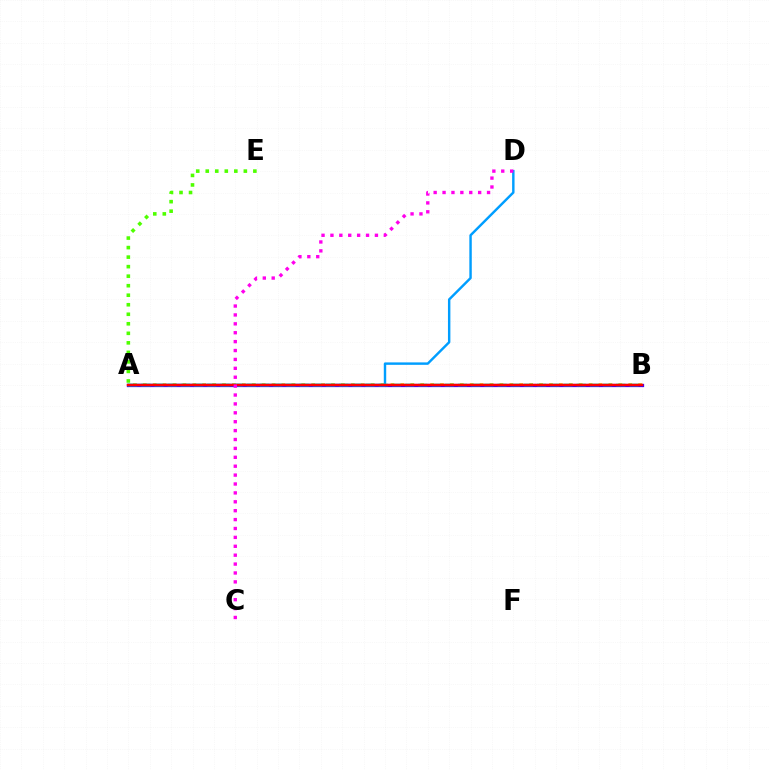{('A', 'B'): [{'color': '#ffd500', 'line_style': 'dotted', 'thickness': 2.69}, {'color': '#3700ff', 'line_style': 'solid', 'thickness': 2.35}, {'color': '#00ff86', 'line_style': 'dashed', 'thickness': 1.79}, {'color': '#ff0000', 'line_style': 'solid', 'thickness': 1.76}], ('A', 'D'): [{'color': '#009eff', 'line_style': 'solid', 'thickness': 1.75}], ('A', 'E'): [{'color': '#4fff00', 'line_style': 'dotted', 'thickness': 2.59}], ('C', 'D'): [{'color': '#ff00ed', 'line_style': 'dotted', 'thickness': 2.42}]}